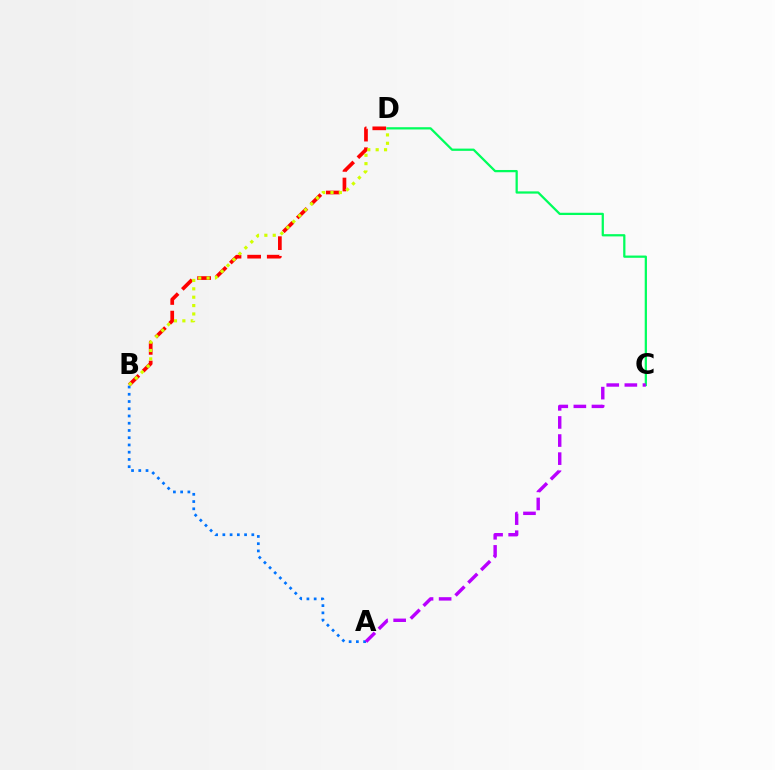{('B', 'D'): [{'color': '#ff0000', 'line_style': 'dashed', 'thickness': 2.66}, {'color': '#d1ff00', 'line_style': 'dotted', 'thickness': 2.28}], ('A', 'B'): [{'color': '#0074ff', 'line_style': 'dotted', 'thickness': 1.97}], ('C', 'D'): [{'color': '#00ff5c', 'line_style': 'solid', 'thickness': 1.62}], ('A', 'C'): [{'color': '#b900ff', 'line_style': 'dashed', 'thickness': 2.46}]}